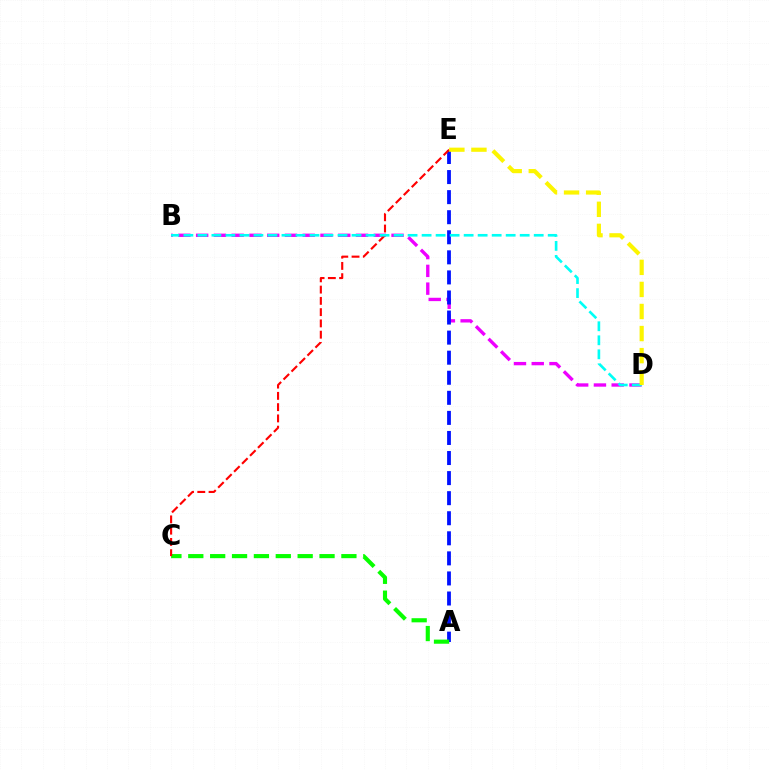{('B', 'D'): [{'color': '#ee00ff', 'line_style': 'dashed', 'thickness': 2.41}, {'color': '#00fff6', 'line_style': 'dashed', 'thickness': 1.9}], ('A', 'E'): [{'color': '#0010ff', 'line_style': 'dashed', 'thickness': 2.73}], ('A', 'C'): [{'color': '#08ff00', 'line_style': 'dashed', 'thickness': 2.97}], ('C', 'E'): [{'color': '#ff0000', 'line_style': 'dashed', 'thickness': 1.53}], ('D', 'E'): [{'color': '#fcf500', 'line_style': 'dashed', 'thickness': 3.0}]}